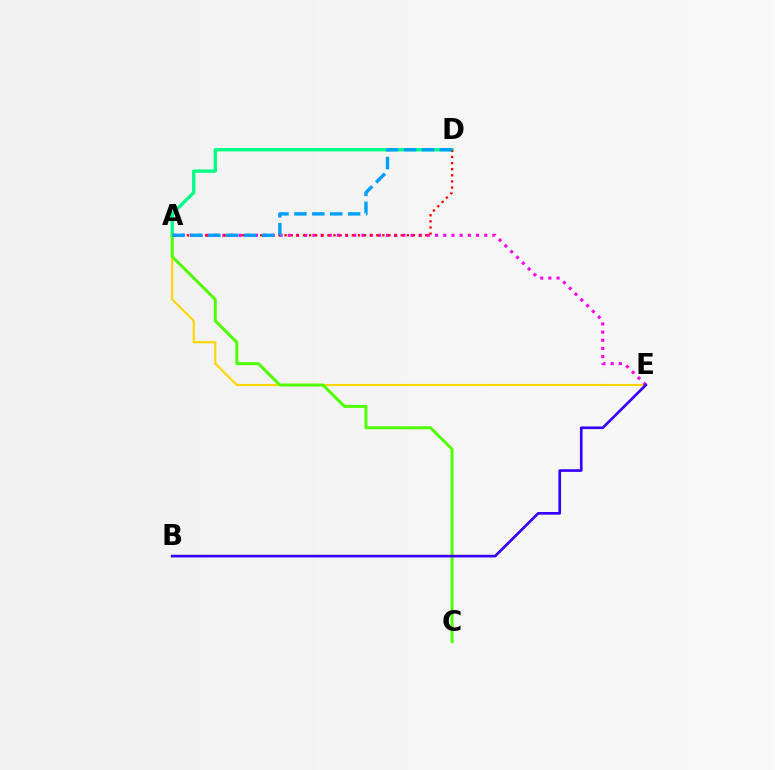{('A', 'D'): [{'color': '#00ff86', 'line_style': 'solid', 'thickness': 2.4}, {'color': '#ff0000', 'line_style': 'dotted', 'thickness': 1.66}, {'color': '#009eff', 'line_style': 'dashed', 'thickness': 2.43}], ('A', 'E'): [{'color': '#ffd500', 'line_style': 'solid', 'thickness': 1.53}, {'color': '#ff00ed', 'line_style': 'dotted', 'thickness': 2.22}], ('A', 'C'): [{'color': '#4fff00', 'line_style': 'solid', 'thickness': 2.14}], ('B', 'E'): [{'color': '#3700ff', 'line_style': 'solid', 'thickness': 1.91}]}